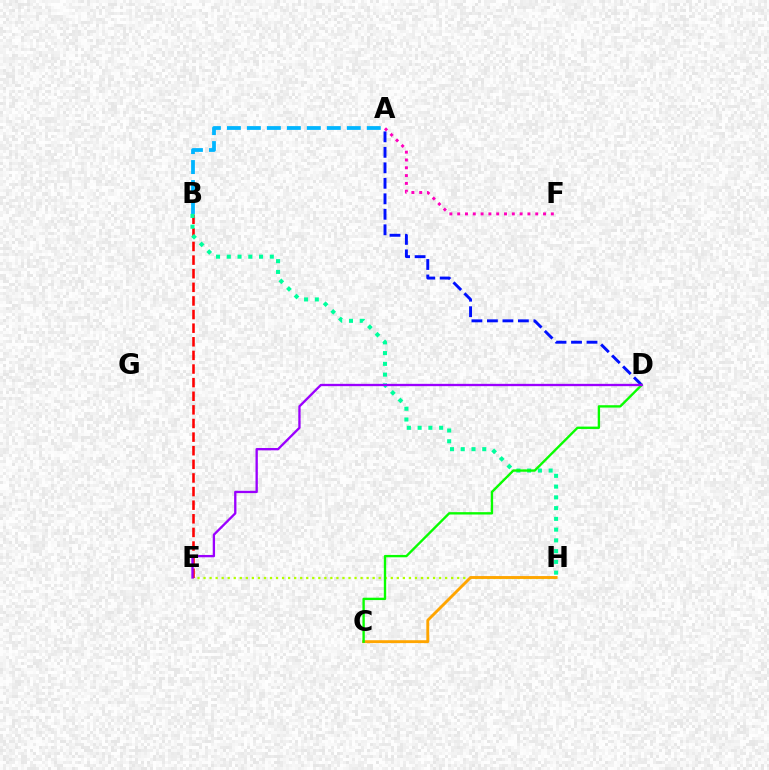{('A', 'B'): [{'color': '#00b5ff', 'line_style': 'dashed', 'thickness': 2.71}], ('E', 'H'): [{'color': '#b3ff00', 'line_style': 'dotted', 'thickness': 1.64}], ('B', 'E'): [{'color': '#ff0000', 'line_style': 'dashed', 'thickness': 1.85}], ('C', 'H'): [{'color': '#ffa500', 'line_style': 'solid', 'thickness': 2.08}], ('B', 'H'): [{'color': '#00ff9d', 'line_style': 'dotted', 'thickness': 2.92}], ('A', 'D'): [{'color': '#0010ff', 'line_style': 'dashed', 'thickness': 2.1}], ('A', 'F'): [{'color': '#ff00bd', 'line_style': 'dotted', 'thickness': 2.12}], ('C', 'D'): [{'color': '#08ff00', 'line_style': 'solid', 'thickness': 1.7}], ('D', 'E'): [{'color': '#9b00ff', 'line_style': 'solid', 'thickness': 1.67}]}